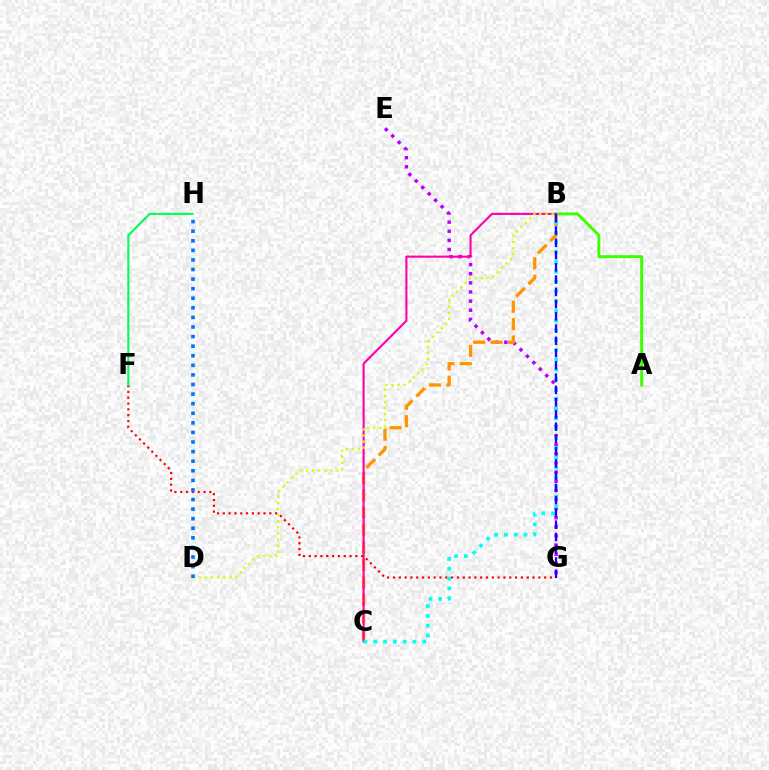{('E', 'G'): [{'color': '#b900ff', 'line_style': 'dotted', 'thickness': 2.48}], ('A', 'B'): [{'color': '#3dff00', 'line_style': 'solid', 'thickness': 2.12}], ('B', 'C'): [{'color': '#ff9400', 'line_style': 'dashed', 'thickness': 2.37}, {'color': '#ff00ac', 'line_style': 'solid', 'thickness': 1.51}, {'color': '#00fff6', 'line_style': 'dotted', 'thickness': 2.66}], ('B', 'D'): [{'color': '#d1ff00', 'line_style': 'dotted', 'thickness': 1.66}], ('F', 'G'): [{'color': '#ff0000', 'line_style': 'dotted', 'thickness': 1.58}], ('F', 'H'): [{'color': '#00ff5c', 'line_style': 'solid', 'thickness': 1.54}], ('B', 'G'): [{'color': '#2500ff', 'line_style': 'dashed', 'thickness': 1.67}], ('D', 'H'): [{'color': '#0074ff', 'line_style': 'dotted', 'thickness': 2.6}]}